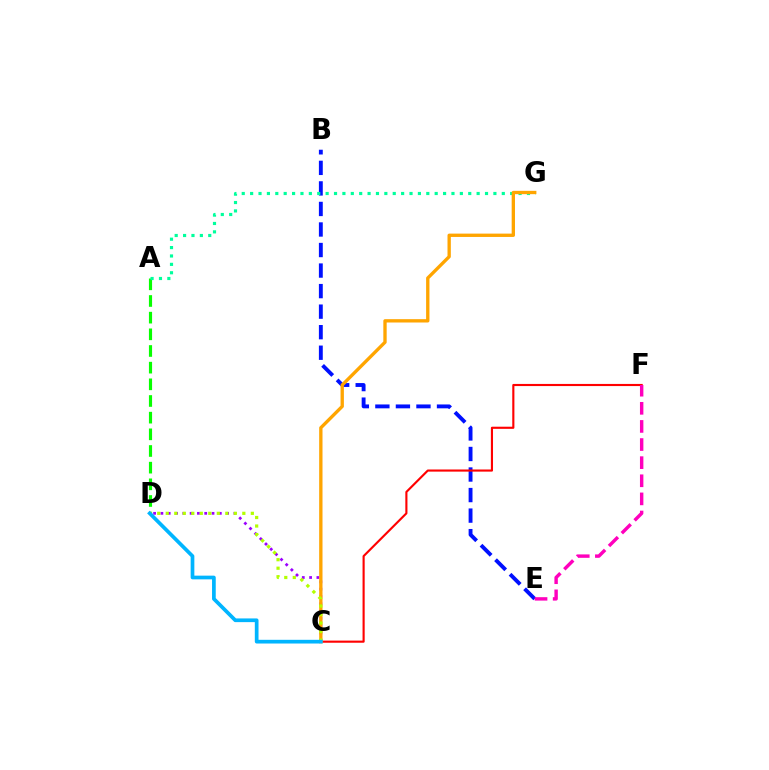{('A', 'D'): [{'color': '#08ff00', 'line_style': 'dashed', 'thickness': 2.26}], ('B', 'E'): [{'color': '#0010ff', 'line_style': 'dashed', 'thickness': 2.79}], ('A', 'G'): [{'color': '#00ff9d', 'line_style': 'dotted', 'thickness': 2.28}], ('C', 'F'): [{'color': '#ff0000', 'line_style': 'solid', 'thickness': 1.54}], ('C', 'D'): [{'color': '#9b00ff', 'line_style': 'dotted', 'thickness': 1.98}, {'color': '#b3ff00', 'line_style': 'dotted', 'thickness': 2.31}, {'color': '#00b5ff', 'line_style': 'solid', 'thickness': 2.67}], ('C', 'G'): [{'color': '#ffa500', 'line_style': 'solid', 'thickness': 2.4}], ('E', 'F'): [{'color': '#ff00bd', 'line_style': 'dashed', 'thickness': 2.46}]}